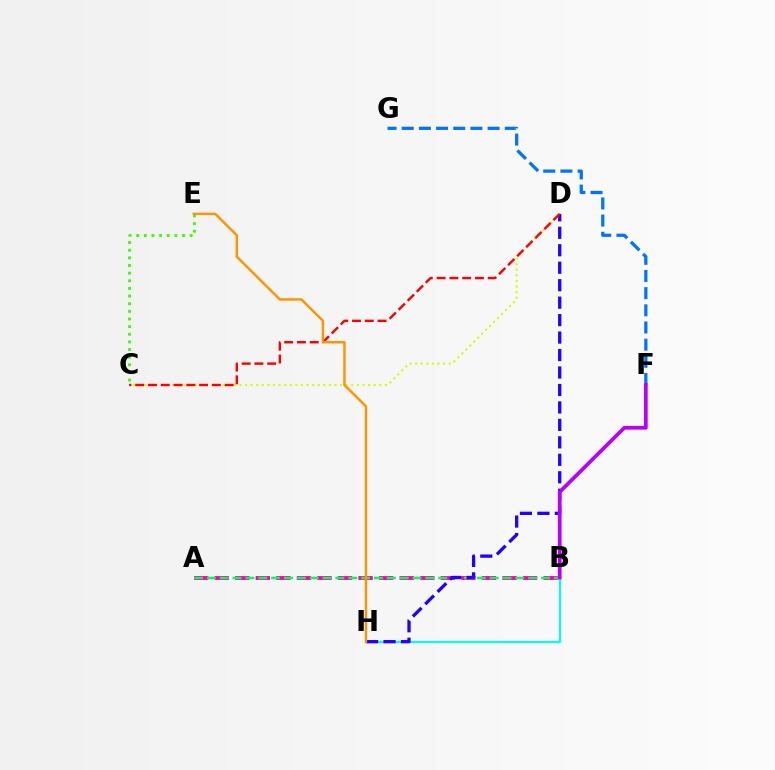{('F', 'G'): [{'color': '#0074ff', 'line_style': 'dashed', 'thickness': 2.33}], ('A', 'B'): [{'color': '#ff00ac', 'line_style': 'dashed', 'thickness': 2.79}, {'color': '#00ff5c', 'line_style': 'dashed', 'thickness': 1.75}], ('B', 'H'): [{'color': '#00fff6', 'line_style': 'solid', 'thickness': 1.55}], ('C', 'D'): [{'color': '#d1ff00', 'line_style': 'dotted', 'thickness': 1.52}, {'color': '#ff0000', 'line_style': 'dashed', 'thickness': 1.74}], ('D', 'H'): [{'color': '#2500ff', 'line_style': 'dashed', 'thickness': 2.37}], ('B', 'F'): [{'color': '#b900ff', 'line_style': 'solid', 'thickness': 2.68}], ('C', 'E'): [{'color': '#3dff00', 'line_style': 'dotted', 'thickness': 2.08}], ('E', 'H'): [{'color': '#ff9400', 'line_style': 'solid', 'thickness': 1.76}]}